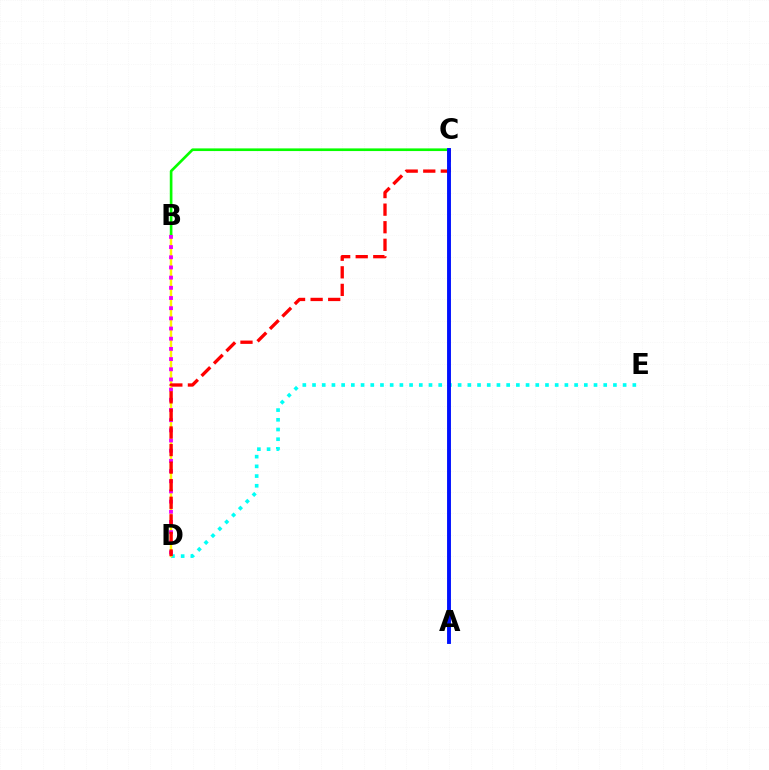{('D', 'E'): [{'color': '#00fff6', 'line_style': 'dotted', 'thickness': 2.64}], ('B', 'D'): [{'color': '#fcf500', 'line_style': 'solid', 'thickness': 1.76}, {'color': '#ee00ff', 'line_style': 'dotted', 'thickness': 2.77}], ('B', 'C'): [{'color': '#08ff00', 'line_style': 'solid', 'thickness': 1.92}], ('C', 'D'): [{'color': '#ff0000', 'line_style': 'dashed', 'thickness': 2.39}], ('A', 'C'): [{'color': '#0010ff', 'line_style': 'solid', 'thickness': 2.8}]}